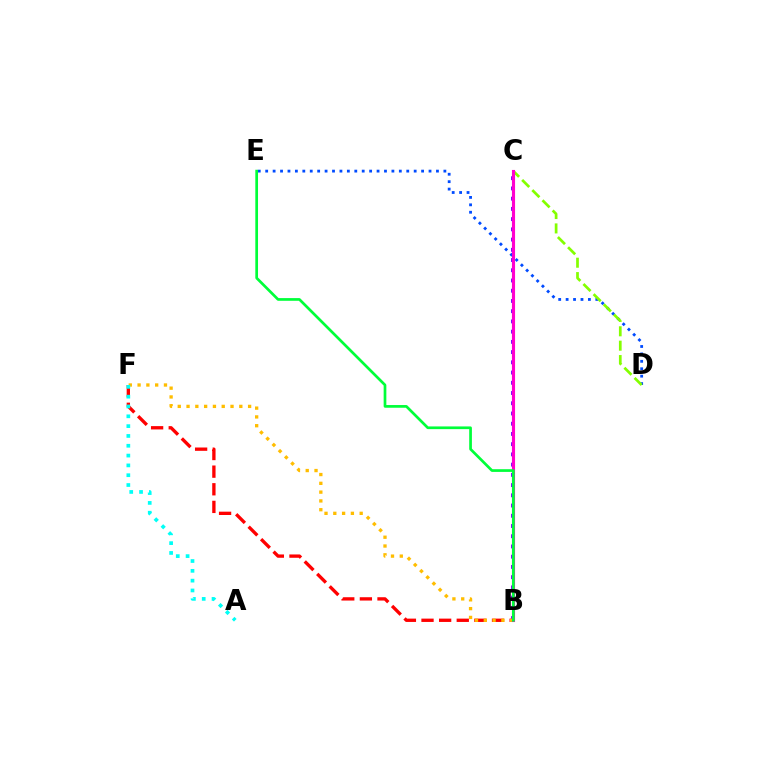{('D', 'E'): [{'color': '#004bff', 'line_style': 'dotted', 'thickness': 2.02}], ('C', 'D'): [{'color': '#84ff00', 'line_style': 'dashed', 'thickness': 1.95}], ('B', 'F'): [{'color': '#ff0000', 'line_style': 'dashed', 'thickness': 2.39}, {'color': '#ffbd00', 'line_style': 'dotted', 'thickness': 2.39}], ('B', 'C'): [{'color': '#7200ff', 'line_style': 'dotted', 'thickness': 2.78}, {'color': '#ff00cf', 'line_style': 'solid', 'thickness': 2.24}], ('B', 'E'): [{'color': '#00ff39', 'line_style': 'solid', 'thickness': 1.95}], ('A', 'F'): [{'color': '#00fff6', 'line_style': 'dotted', 'thickness': 2.67}]}